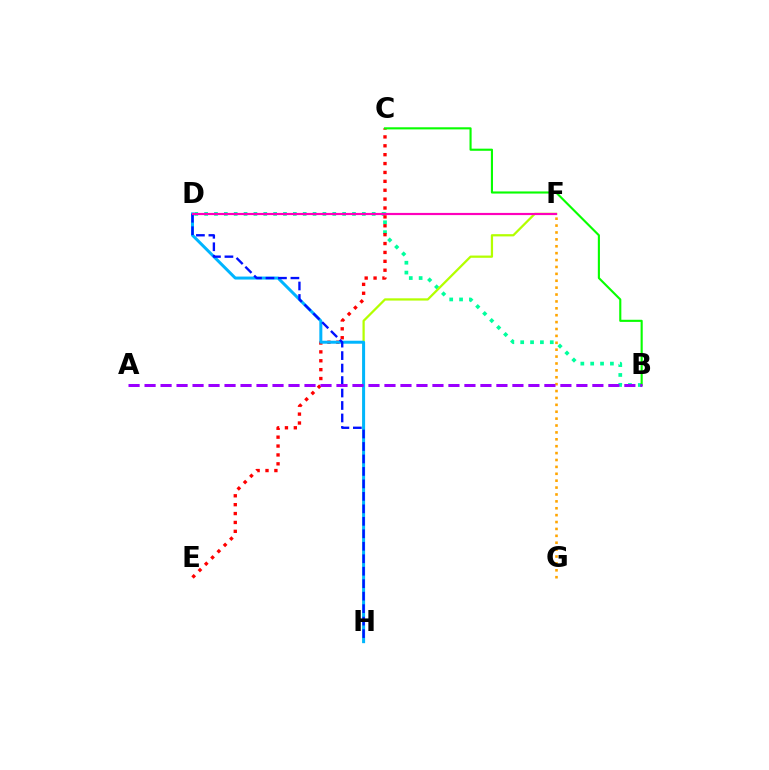{('B', 'D'): [{'color': '#00ff9d', 'line_style': 'dotted', 'thickness': 2.68}], ('F', 'H'): [{'color': '#b3ff00', 'line_style': 'solid', 'thickness': 1.62}], ('C', 'E'): [{'color': '#ff0000', 'line_style': 'dotted', 'thickness': 2.41}], ('D', 'H'): [{'color': '#00b5ff', 'line_style': 'solid', 'thickness': 2.15}, {'color': '#0010ff', 'line_style': 'dashed', 'thickness': 1.69}], ('F', 'G'): [{'color': '#ffa500', 'line_style': 'dotted', 'thickness': 1.87}], ('B', 'C'): [{'color': '#08ff00', 'line_style': 'solid', 'thickness': 1.53}], ('D', 'F'): [{'color': '#ff00bd', 'line_style': 'solid', 'thickness': 1.56}], ('A', 'B'): [{'color': '#9b00ff', 'line_style': 'dashed', 'thickness': 2.17}]}